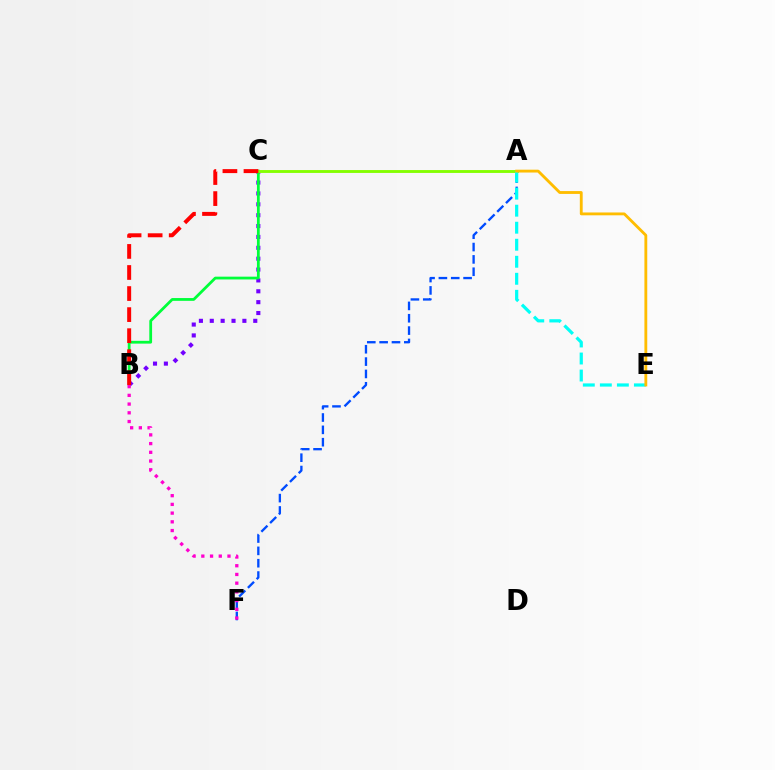{('B', 'C'): [{'color': '#7200ff', 'line_style': 'dotted', 'thickness': 2.95}, {'color': '#00ff39', 'line_style': 'solid', 'thickness': 2.0}, {'color': '#ff0000', 'line_style': 'dashed', 'thickness': 2.86}], ('A', 'F'): [{'color': '#004bff', 'line_style': 'dashed', 'thickness': 1.68}], ('A', 'C'): [{'color': '#84ff00', 'line_style': 'solid', 'thickness': 2.07}], ('A', 'E'): [{'color': '#00fff6', 'line_style': 'dashed', 'thickness': 2.31}, {'color': '#ffbd00', 'line_style': 'solid', 'thickness': 2.05}], ('B', 'F'): [{'color': '#ff00cf', 'line_style': 'dotted', 'thickness': 2.37}]}